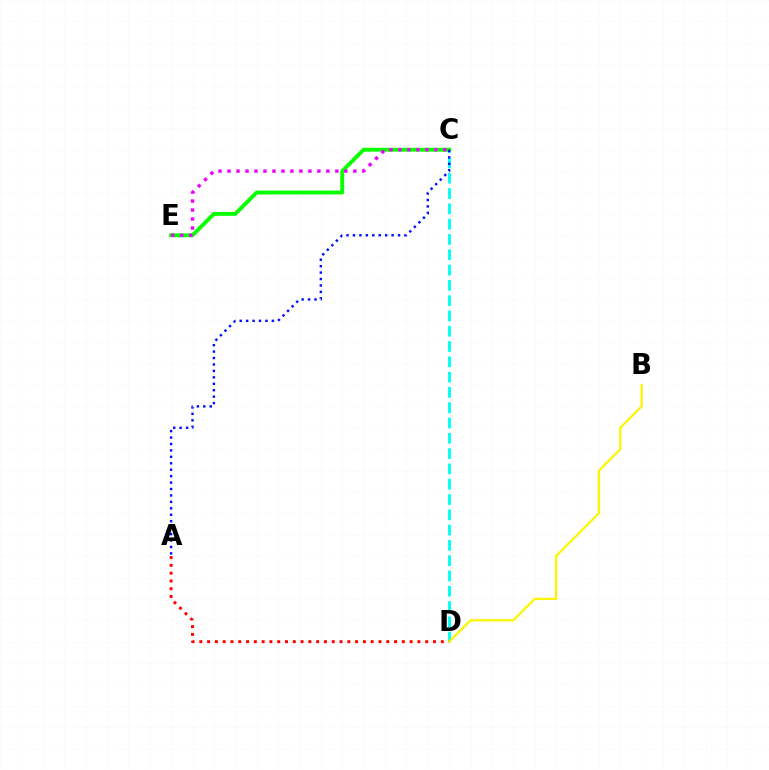{('C', 'D'): [{'color': '#00fff6', 'line_style': 'dashed', 'thickness': 2.08}], ('A', 'D'): [{'color': '#ff0000', 'line_style': 'dotted', 'thickness': 2.12}], ('C', 'E'): [{'color': '#08ff00', 'line_style': 'solid', 'thickness': 2.79}, {'color': '#ee00ff', 'line_style': 'dotted', 'thickness': 2.44}], ('A', 'C'): [{'color': '#0010ff', 'line_style': 'dotted', 'thickness': 1.75}], ('B', 'D'): [{'color': '#fcf500', 'line_style': 'solid', 'thickness': 1.62}]}